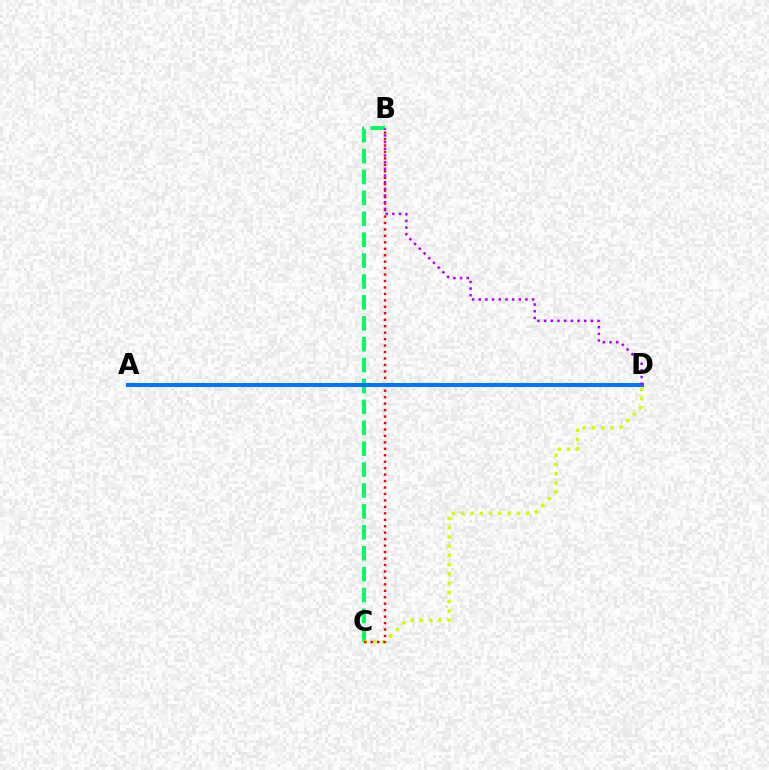{('B', 'C'): [{'color': '#00ff5c', 'line_style': 'dashed', 'thickness': 2.84}, {'color': '#ff0000', 'line_style': 'dotted', 'thickness': 1.75}], ('C', 'D'): [{'color': '#d1ff00', 'line_style': 'dotted', 'thickness': 2.52}], ('A', 'D'): [{'color': '#0074ff', 'line_style': 'solid', 'thickness': 2.89}], ('B', 'D'): [{'color': '#b900ff', 'line_style': 'dotted', 'thickness': 1.81}]}